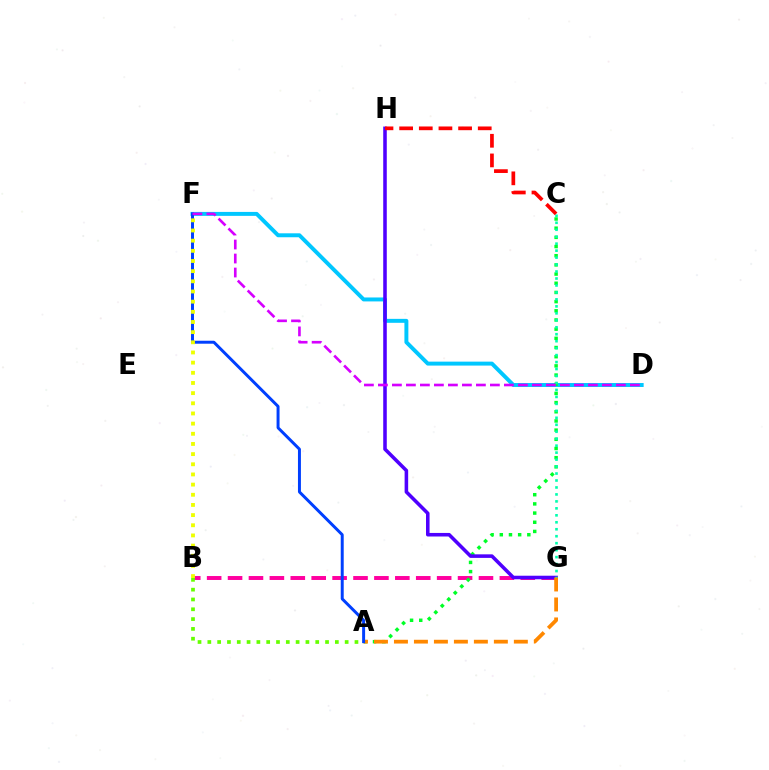{('B', 'G'): [{'color': '#ff00a0', 'line_style': 'dashed', 'thickness': 2.84}], ('D', 'F'): [{'color': '#00c7ff', 'line_style': 'solid', 'thickness': 2.84}, {'color': '#d600ff', 'line_style': 'dashed', 'thickness': 1.9}], ('A', 'C'): [{'color': '#00ff27', 'line_style': 'dotted', 'thickness': 2.49}], ('G', 'H'): [{'color': '#4f00ff', 'line_style': 'solid', 'thickness': 2.56}], ('C', 'G'): [{'color': '#00ffaf', 'line_style': 'dotted', 'thickness': 1.89}], ('C', 'H'): [{'color': '#ff0000', 'line_style': 'dashed', 'thickness': 2.67}], ('A', 'G'): [{'color': '#ff8800', 'line_style': 'dashed', 'thickness': 2.71}], ('A', 'F'): [{'color': '#003fff', 'line_style': 'solid', 'thickness': 2.14}], ('A', 'B'): [{'color': '#66ff00', 'line_style': 'dotted', 'thickness': 2.67}], ('B', 'F'): [{'color': '#eeff00', 'line_style': 'dotted', 'thickness': 2.76}]}